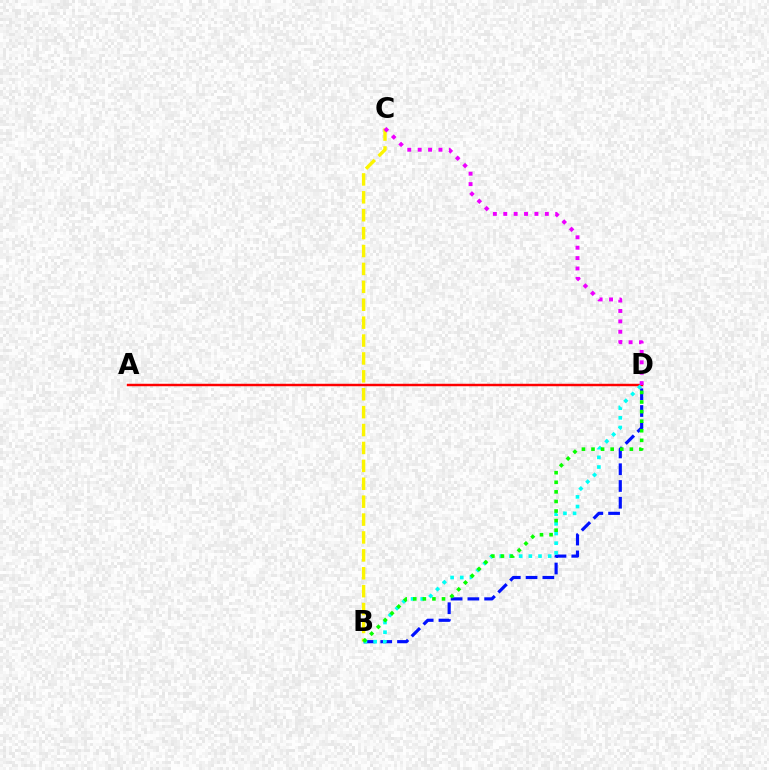{('A', 'D'): [{'color': '#ff0000', 'line_style': 'solid', 'thickness': 1.77}], ('B', 'C'): [{'color': '#fcf500', 'line_style': 'dashed', 'thickness': 2.43}], ('B', 'D'): [{'color': '#0010ff', 'line_style': 'dashed', 'thickness': 2.28}, {'color': '#00fff6', 'line_style': 'dotted', 'thickness': 2.63}, {'color': '#08ff00', 'line_style': 'dotted', 'thickness': 2.6}], ('C', 'D'): [{'color': '#ee00ff', 'line_style': 'dotted', 'thickness': 2.82}]}